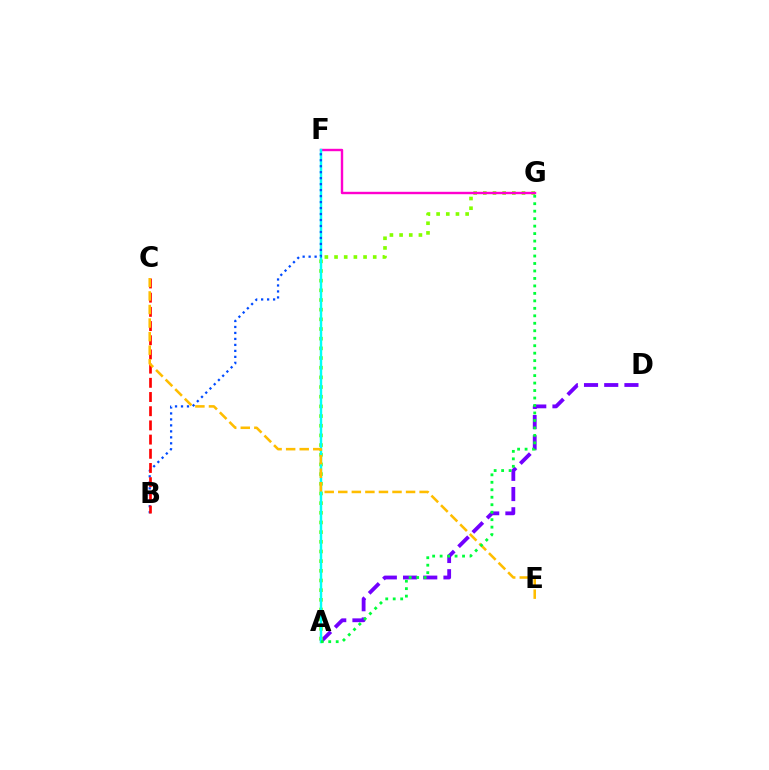{('A', 'D'): [{'color': '#7200ff', 'line_style': 'dashed', 'thickness': 2.75}], ('A', 'G'): [{'color': '#84ff00', 'line_style': 'dotted', 'thickness': 2.63}, {'color': '#00ff39', 'line_style': 'dotted', 'thickness': 2.03}], ('F', 'G'): [{'color': '#ff00cf', 'line_style': 'solid', 'thickness': 1.73}], ('A', 'F'): [{'color': '#00fff6', 'line_style': 'solid', 'thickness': 1.76}], ('B', 'F'): [{'color': '#004bff', 'line_style': 'dotted', 'thickness': 1.62}], ('B', 'C'): [{'color': '#ff0000', 'line_style': 'dashed', 'thickness': 1.93}], ('C', 'E'): [{'color': '#ffbd00', 'line_style': 'dashed', 'thickness': 1.84}]}